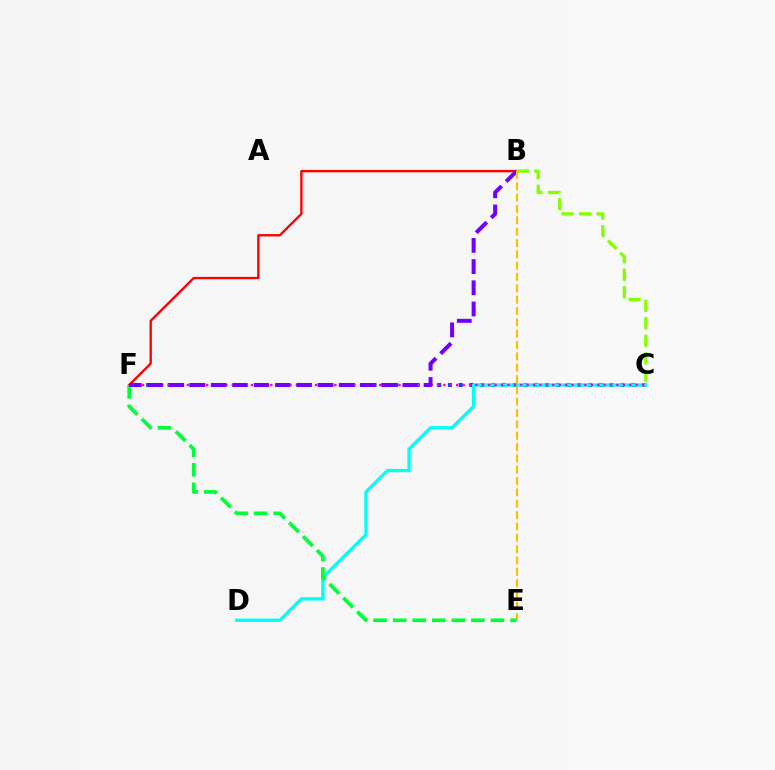{('C', 'F'): [{'color': '#004bff', 'line_style': 'dotted', 'thickness': 2.93}, {'color': '#ff00cf', 'line_style': 'dotted', 'thickness': 1.74}], ('B', 'F'): [{'color': '#ff0000', 'line_style': 'solid', 'thickness': 1.7}, {'color': '#7200ff', 'line_style': 'dashed', 'thickness': 2.88}], ('C', 'D'): [{'color': '#00fff6', 'line_style': 'solid', 'thickness': 2.4}], ('E', 'F'): [{'color': '#00ff39', 'line_style': 'dashed', 'thickness': 2.66}], ('B', 'E'): [{'color': '#ffbd00', 'line_style': 'dashed', 'thickness': 1.54}], ('B', 'C'): [{'color': '#84ff00', 'line_style': 'dashed', 'thickness': 2.38}]}